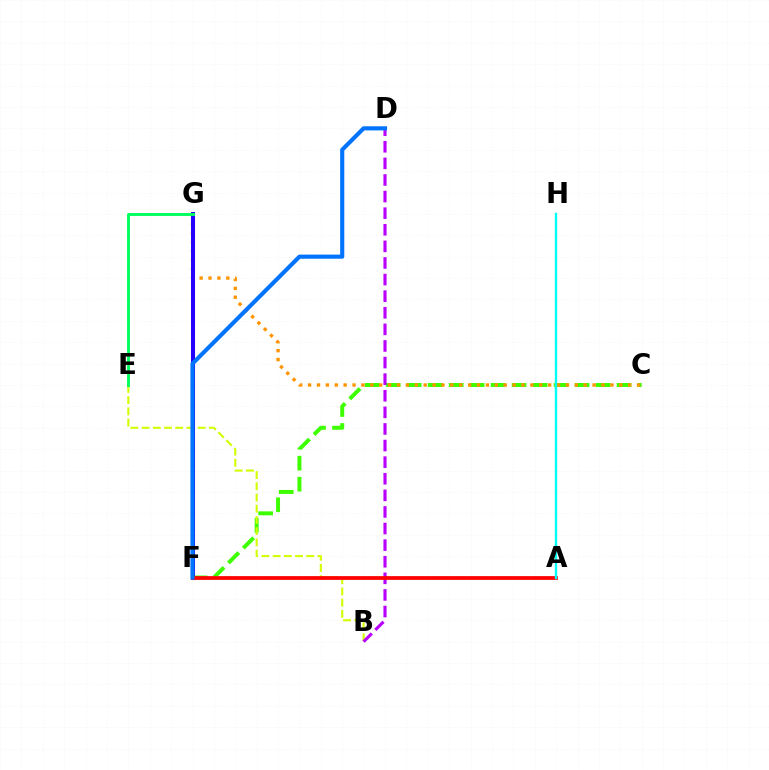{('C', 'F'): [{'color': '#3dff00', 'line_style': 'dashed', 'thickness': 2.85}], ('F', 'G'): [{'color': '#ff00ac', 'line_style': 'solid', 'thickness': 2.21}, {'color': '#2500ff', 'line_style': 'solid', 'thickness': 2.89}], ('C', 'G'): [{'color': '#ff9400', 'line_style': 'dotted', 'thickness': 2.42}], ('B', 'E'): [{'color': '#d1ff00', 'line_style': 'dashed', 'thickness': 1.52}], ('B', 'D'): [{'color': '#b900ff', 'line_style': 'dashed', 'thickness': 2.25}], ('E', 'G'): [{'color': '#00ff5c', 'line_style': 'solid', 'thickness': 2.09}], ('A', 'F'): [{'color': '#ff0000', 'line_style': 'solid', 'thickness': 2.7}], ('A', 'H'): [{'color': '#00fff6', 'line_style': 'solid', 'thickness': 1.72}], ('D', 'F'): [{'color': '#0074ff', 'line_style': 'solid', 'thickness': 2.97}]}